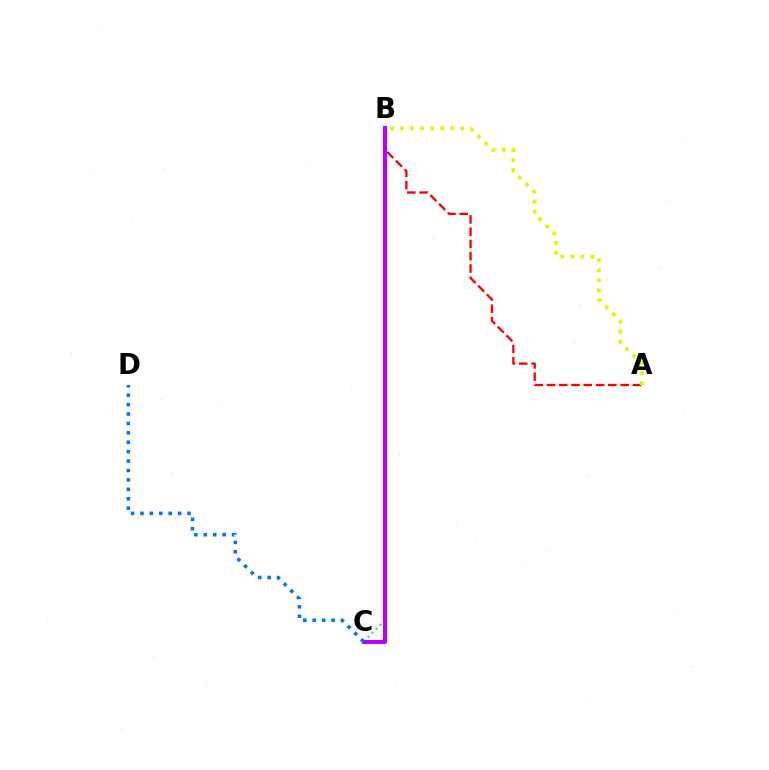{('B', 'C'): [{'color': '#00ff5c', 'line_style': 'dotted', 'thickness': 1.55}, {'color': '#b900ff', 'line_style': 'solid', 'thickness': 2.94}], ('A', 'B'): [{'color': '#ff0000', 'line_style': 'dashed', 'thickness': 1.67}, {'color': '#d1ff00', 'line_style': 'dotted', 'thickness': 2.73}], ('C', 'D'): [{'color': '#0074ff', 'line_style': 'dotted', 'thickness': 2.56}]}